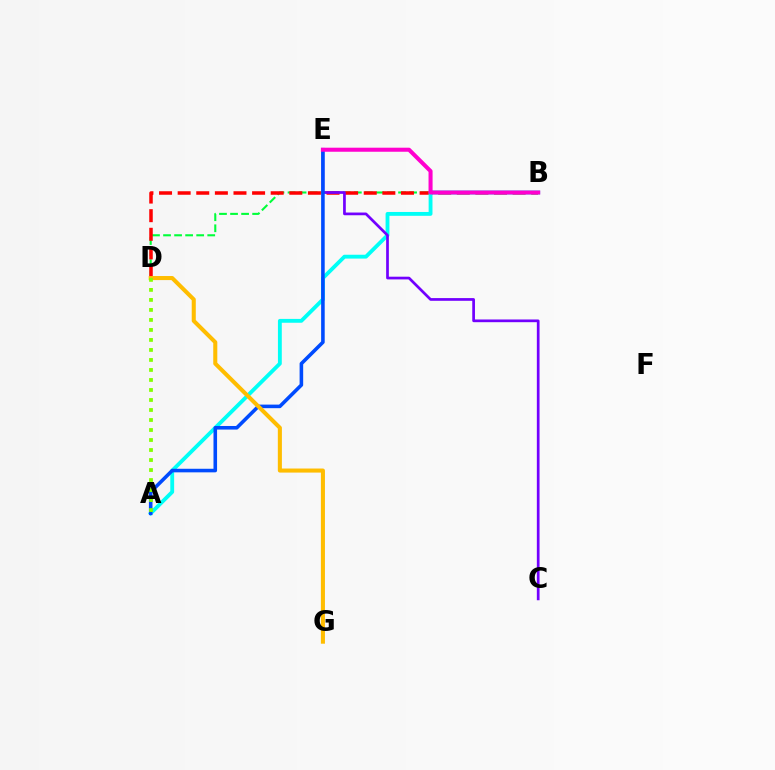{('B', 'D'): [{'color': '#00ff39', 'line_style': 'dashed', 'thickness': 1.5}, {'color': '#ff0000', 'line_style': 'dashed', 'thickness': 2.53}], ('A', 'B'): [{'color': '#00fff6', 'line_style': 'solid', 'thickness': 2.77}], ('C', 'E'): [{'color': '#7200ff', 'line_style': 'solid', 'thickness': 1.95}], ('A', 'E'): [{'color': '#004bff', 'line_style': 'solid', 'thickness': 2.57}], ('D', 'G'): [{'color': '#ffbd00', 'line_style': 'solid', 'thickness': 2.93}], ('A', 'D'): [{'color': '#84ff00', 'line_style': 'dotted', 'thickness': 2.72}], ('B', 'E'): [{'color': '#ff00cf', 'line_style': 'solid', 'thickness': 2.91}]}